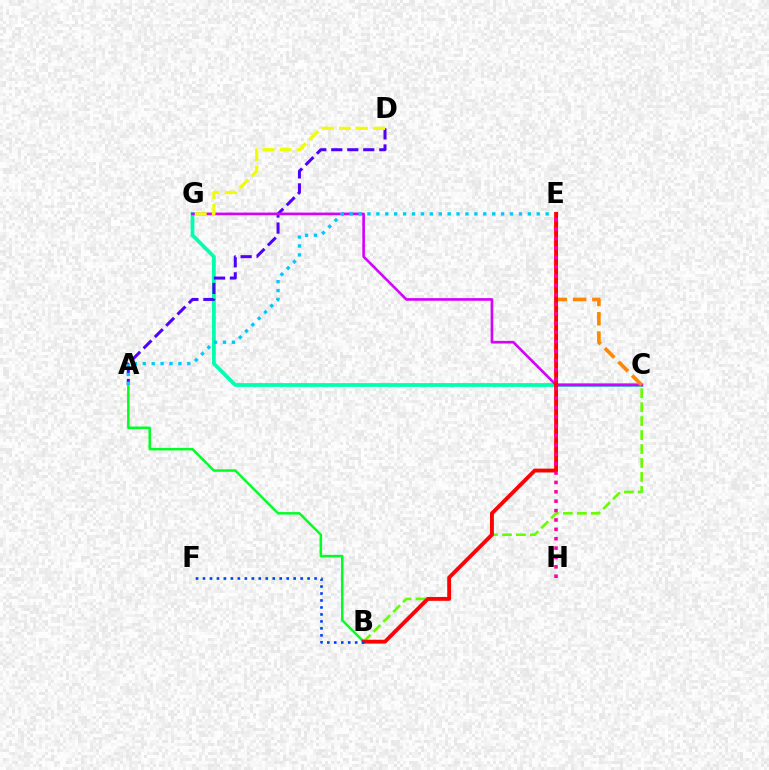{('C', 'G'): [{'color': '#00ffaf', 'line_style': 'solid', 'thickness': 2.71}, {'color': '#d600ff', 'line_style': 'solid', 'thickness': 1.92}], ('A', 'D'): [{'color': '#4f00ff', 'line_style': 'dashed', 'thickness': 2.17}], ('B', 'C'): [{'color': '#66ff00', 'line_style': 'dashed', 'thickness': 1.9}], ('A', 'B'): [{'color': '#00ff27', 'line_style': 'solid', 'thickness': 1.8}], ('A', 'E'): [{'color': '#00c7ff', 'line_style': 'dotted', 'thickness': 2.42}], ('D', 'G'): [{'color': '#eeff00', 'line_style': 'dashed', 'thickness': 2.32}], ('C', 'E'): [{'color': '#ff8800', 'line_style': 'dashed', 'thickness': 2.62}], ('B', 'E'): [{'color': '#ff0000', 'line_style': 'solid', 'thickness': 2.78}], ('E', 'H'): [{'color': '#ff00a0', 'line_style': 'dotted', 'thickness': 2.55}], ('B', 'F'): [{'color': '#003fff', 'line_style': 'dotted', 'thickness': 1.9}]}